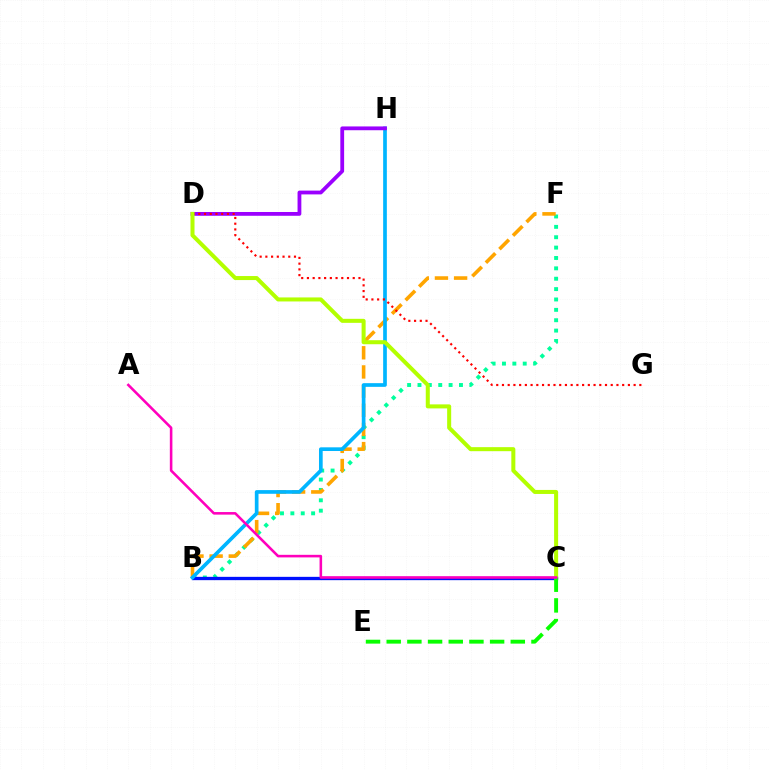{('B', 'F'): [{'color': '#00ff9d', 'line_style': 'dotted', 'thickness': 2.82}, {'color': '#ffa500', 'line_style': 'dashed', 'thickness': 2.6}], ('B', 'C'): [{'color': '#0010ff', 'line_style': 'solid', 'thickness': 2.39}], ('B', 'H'): [{'color': '#00b5ff', 'line_style': 'solid', 'thickness': 2.65}], ('D', 'H'): [{'color': '#9b00ff', 'line_style': 'solid', 'thickness': 2.73}], ('D', 'G'): [{'color': '#ff0000', 'line_style': 'dotted', 'thickness': 1.56}], ('C', 'D'): [{'color': '#b3ff00', 'line_style': 'solid', 'thickness': 2.9}], ('C', 'E'): [{'color': '#08ff00', 'line_style': 'dashed', 'thickness': 2.81}], ('A', 'C'): [{'color': '#ff00bd', 'line_style': 'solid', 'thickness': 1.85}]}